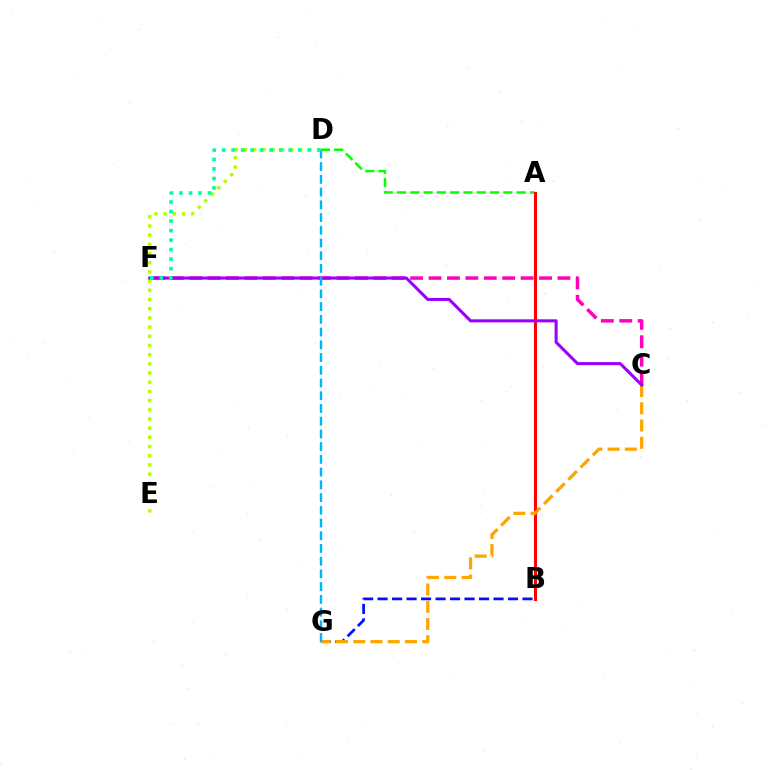{('A', 'D'): [{'color': '#08ff00', 'line_style': 'dashed', 'thickness': 1.81}], ('B', 'G'): [{'color': '#0010ff', 'line_style': 'dashed', 'thickness': 1.97}], ('C', 'F'): [{'color': '#ff00bd', 'line_style': 'dashed', 'thickness': 2.5}, {'color': '#9b00ff', 'line_style': 'solid', 'thickness': 2.2}], ('A', 'B'): [{'color': '#ff0000', 'line_style': 'solid', 'thickness': 2.2}], ('D', 'E'): [{'color': '#b3ff00', 'line_style': 'dotted', 'thickness': 2.5}], ('C', 'G'): [{'color': '#ffa500', 'line_style': 'dashed', 'thickness': 2.34}], ('D', 'G'): [{'color': '#00b5ff', 'line_style': 'dashed', 'thickness': 1.73}], ('D', 'F'): [{'color': '#00ff9d', 'line_style': 'dotted', 'thickness': 2.59}]}